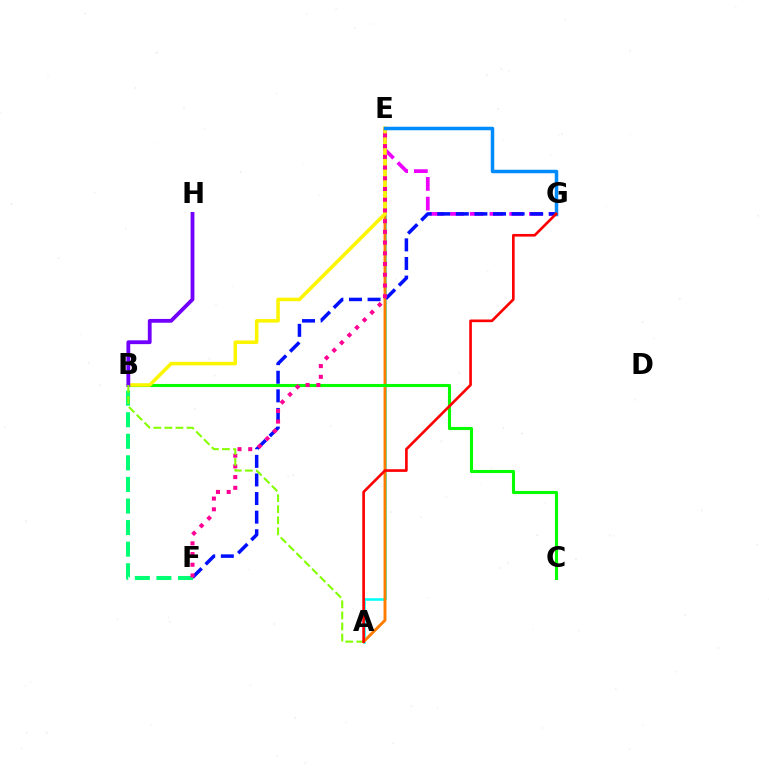{('A', 'E'): [{'color': '#00fff6', 'line_style': 'solid', 'thickness': 1.84}, {'color': '#ff7c00', 'line_style': 'solid', 'thickness': 2.09}], ('E', 'G'): [{'color': '#ee00ff', 'line_style': 'dashed', 'thickness': 2.68}, {'color': '#008cff', 'line_style': 'solid', 'thickness': 2.51}], ('F', 'G'): [{'color': '#0010ff', 'line_style': 'dashed', 'thickness': 2.53}], ('B', 'C'): [{'color': '#08ff00', 'line_style': 'solid', 'thickness': 2.22}], ('B', 'F'): [{'color': '#00ff74', 'line_style': 'dashed', 'thickness': 2.93}], ('B', 'E'): [{'color': '#fcf500', 'line_style': 'solid', 'thickness': 2.55}], ('E', 'F'): [{'color': '#ff0094', 'line_style': 'dotted', 'thickness': 2.91}], ('B', 'H'): [{'color': '#7200ff', 'line_style': 'solid', 'thickness': 2.75}], ('A', 'B'): [{'color': '#84ff00', 'line_style': 'dashed', 'thickness': 1.5}], ('A', 'G'): [{'color': '#ff0000', 'line_style': 'solid', 'thickness': 1.91}]}